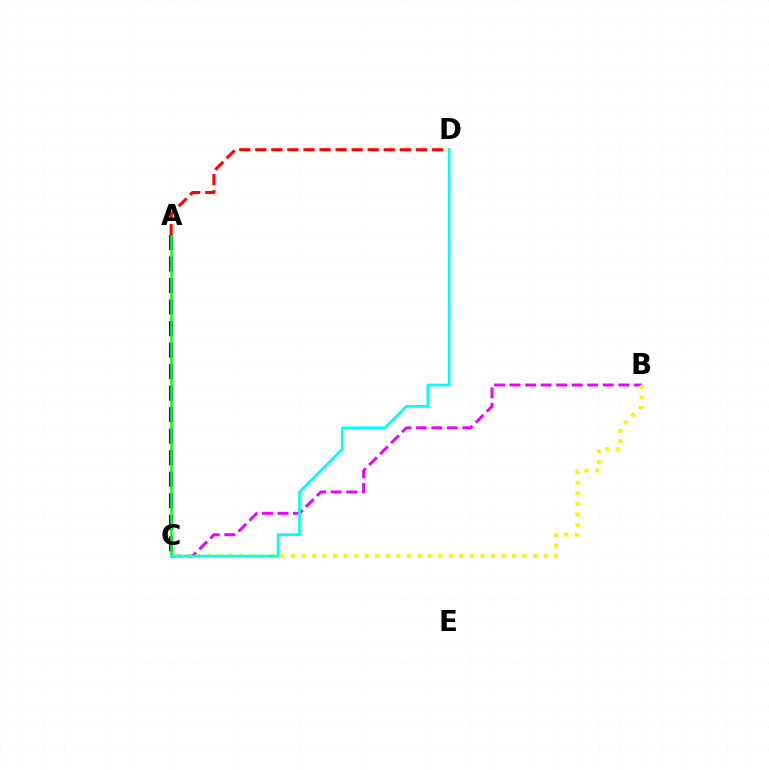{('B', 'C'): [{'color': '#ee00ff', 'line_style': 'dashed', 'thickness': 2.11}, {'color': '#fcf500', 'line_style': 'dotted', 'thickness': 2.86}], ('A', 'C'): [{'color': '#0010ff', 'line_style': 'dashed', 'thickness': 2.92}, {'color': '#08ff00', 'line_style': 'solid', 'thickness': 1.83}], ('A', 'D'): [{'color': '#ff0000', 'line_style': 'dashed', 'thickness': 2.18}], ('C', 'D'): [{'color': '#00fff6', 'line_style': 'solid', 'thickness': 1.93}]}